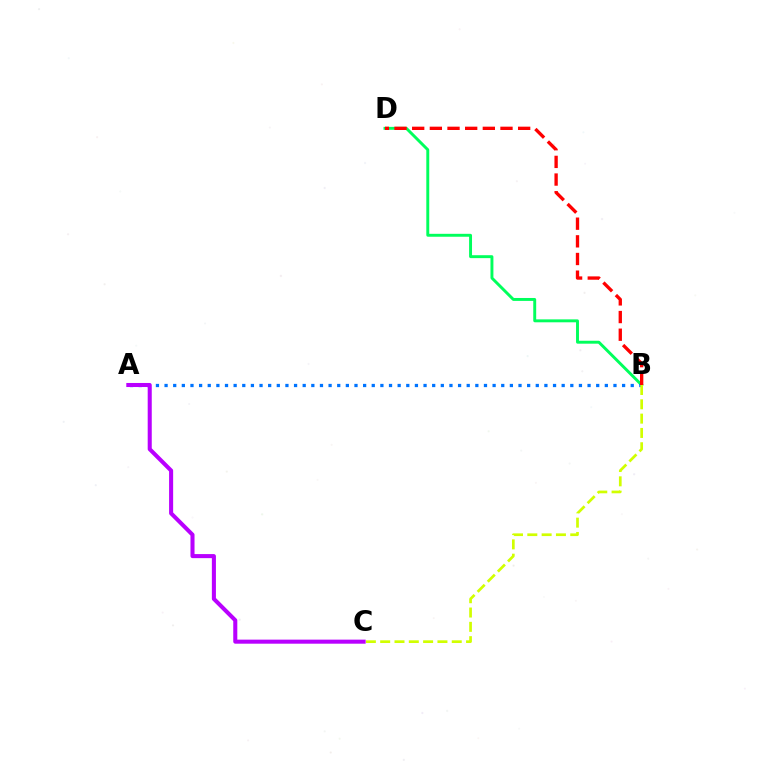{('B', 'D'): [{'color': '#00ff5c', 'line_style': 'solid', 'thickness': 2.11}, {'color': '#ff0000', 'line_style': 'dashed', 'thickness': 2.4}], ('A', 'B'): [{'color': '#0074ff', 'line_style': 'dotted', 'thickness': 2.35}], ('B', 'C'): [{'color': '#d1ff00', 'line_style': 'dashed', 'thickness': 1.94}], ('A', 'C'): [{'color': '#b900ff', 'line_style': 'solid', 'thickness': 2.92}]}